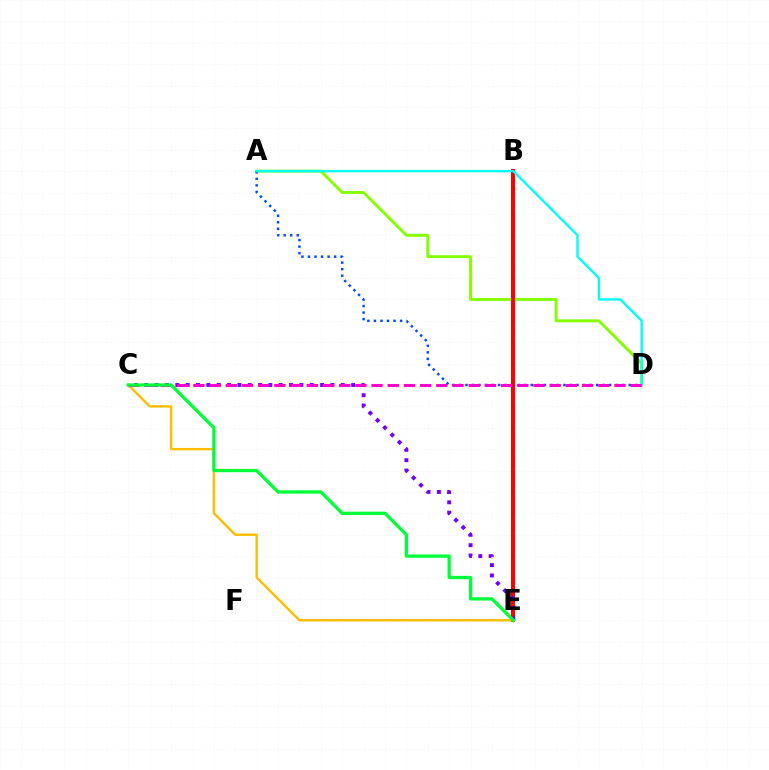{('A', 'D'): [{'color': '#84ff00', 'line_style': 'solid', 'thickness': 2.1}, {'color': '#004bff', 'line_style': 'dotted', 'thickness': 1.77}, {'color': '#00fff6', 'line_style': 'solid', 'thickness': 1.69}], ('B', 'E'): [{'color': '#ff0000', 'line_style': 'solid', 'thickness': 2.87}], ('C', 'E'): [{'color': '#7200ff', 'line_style': 'dotted', 'thickness': 2.81}, {'color': '#ffbd00', 'line_style': 'solid', 'thickness': 1.73}, {'color': '#00ff39', 'line_style': 'solid', 'thickness': 2.36}], ('C', 'D'): [{'color': '#ff00cf', 'line_style': 'dashed', 'thickness': 2.2}]}